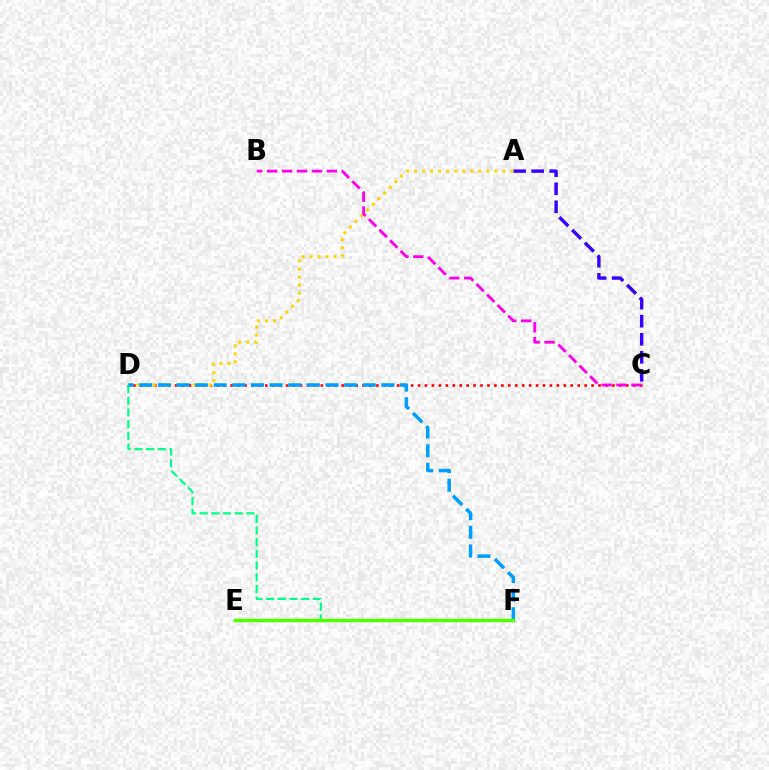{('C', 'D'): [{'color': '#ff0000', 'line_style': 'dotted', 'thickness': 1.89}], ('D', 'F'): [{'color': '#00ff86', 'line_style': 'dashed', 'thickness': 1.59}, {'color': '#009eff', 'line_style': 'dashed', 'thickness': 2.53}], ('A', 'C'): [{'color': '#3700ff', 'line_style': 'dashed', 'thickness': 2.45}], ('A', 'D'): [{'color': '#ffd500', 'line_style': 'dotted', 'thickness': 2.18}], ('E', 'F'): [{'color': '#4fff00', 'line_style': 'solid', 'thickness': 2.49}], ('B', 'C'): [{'color': '#ff00ed', 'line_style': 'dashed', 'thickness': 2.03}]}